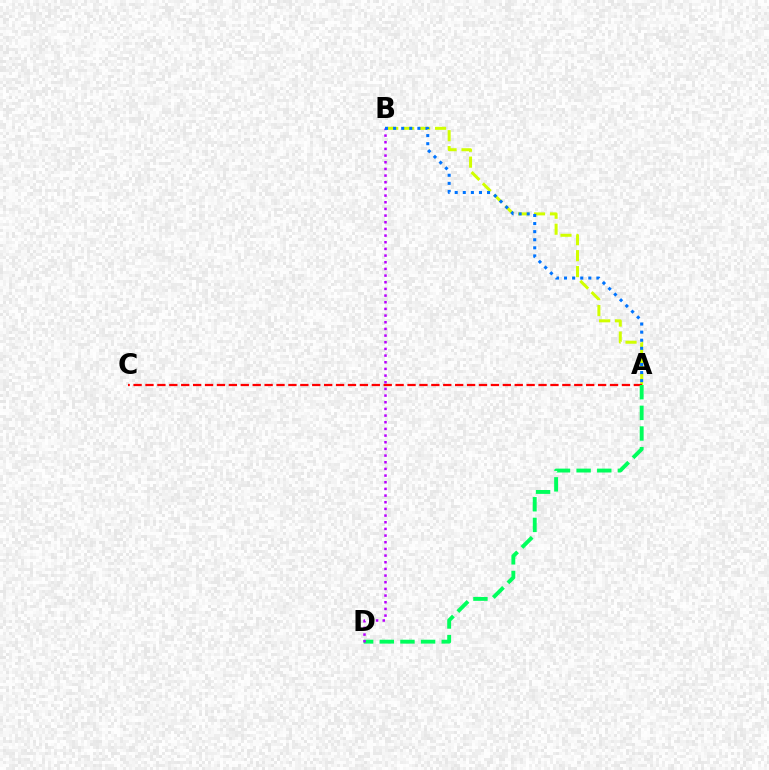{('A', 'B'): [{'color': '#d1ff00', 'line_style': 'dashed', 'thickness': 2.17}, {'color': '#0074ff', 'line_style': 'dotted', 'thickness': 2.2}], ('A', 'C'): [{'color': '#ff0000', 'line_style': 'dashed', 'thickness': 1.62}], ('A', 'D'): [{'color': '#00ff5c', 'line_style': 'dashed', 'thickness': 2.8}], ('B', 'D'): [{'color': '#b900ff', 'line_style': 'dotted', 'thickness': 1.81}]}